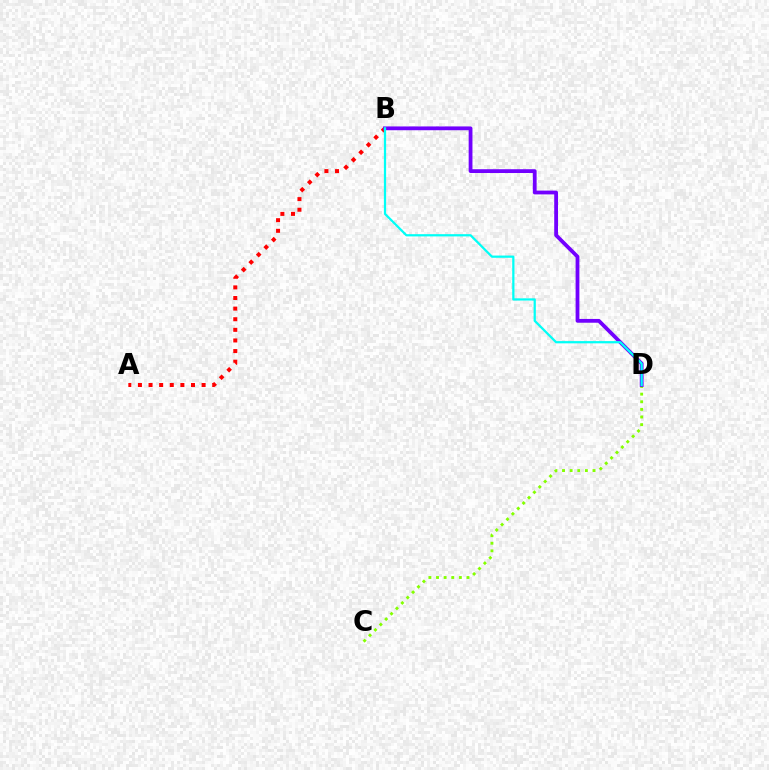{('A', 'B'): [{'color': '#ff0000', 'line_style': 'dotted', 'thickness': 2.88}], ('C', 'D'): [{'color': '#84ff00', 'line_style': 'dotted', 'thickness': 2.07}], ('B', 'D'): [{'color': '#7200ff', 'line_style': 'solid', 'thickness': 2.73}, {'color': '#00fff6', 'line_style': 'solid', 'thickness': 1.61}]}